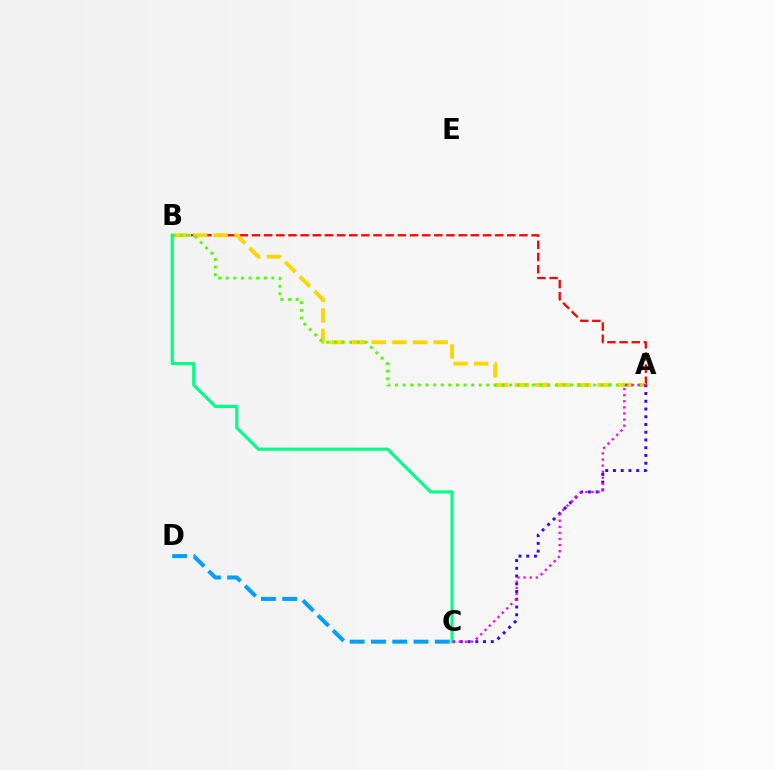{('A', 'B'): [{'color': '#ff0000', 'line_style': 'dashed', 'thickness': 1.65}, {'color': '#ffd500', 'line_style': 'dashed', 'thickness': 2.81}, {'color': '#4fff00', 'line_style': 'dotted', 'thickness': 2.07}], ('A', 'C'): [{'color': '#3700ff', 'line_style': 'dotted', 'thickness': 2.1}, {'color': '#ff00ed', 'line_style': 'dotted', 'thickness': 1.66}], ('C', 'D'): [{'color': '#009eff', 'line_style': 'dashed', 'thickness': 2.89}], ('B', 'C'): [{'color': '#00ff86', 'line_style': 'solid', 'thickness': 2.26}]}